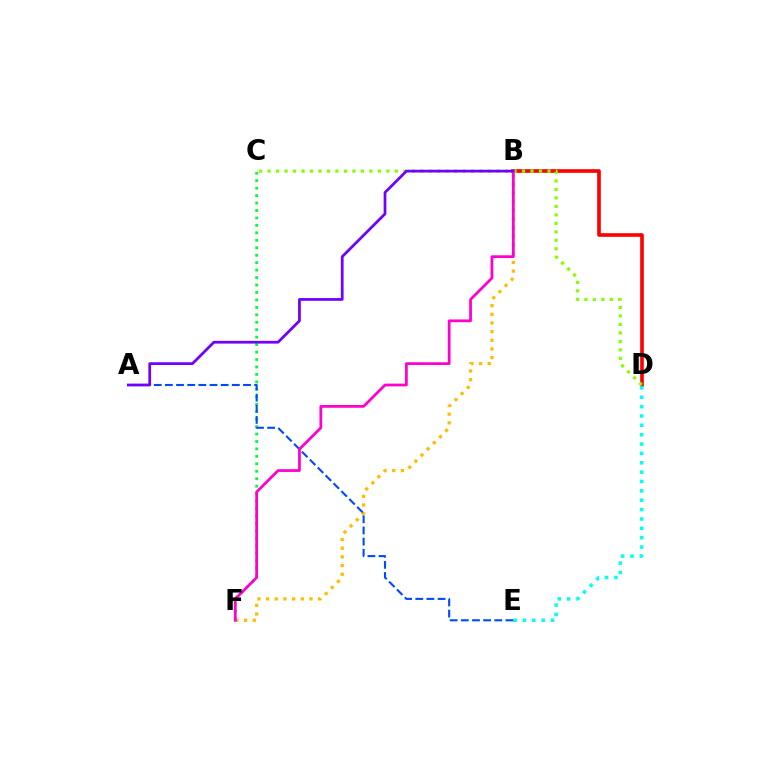{('C', 'F'): [{'color': '#00ff39', 'line_style': 'dotted', 'thickness': 2.02}], ('B', 'F'): [{'color': '#ffbd00', 'line_style': 'dotted', 'thickness': 2.36}, {'color': '#ff00cf', 'line_style': 'solid', 'thickness': 1.98}], ('B', 'D'): [{'color': '#ff0000', 'line_style': 'solid', 'thickness': 2.61}], ('D', 'E'): [{'color': '#00fff6', 'line_style': 'dotted', 'thickness': 2.54}], ('A', 'E'): [{'color': '#004bff', 'line_style': 'dashed', 'thickness': 1.52}], ('C', 'D'): [{'color': '#84ff00', 'line_style': 'dotted', 'thickness': 2.3}], ('A', 'B'): [{'color': '#7200ff', 'line_style': 'solid', 'thickness': 1.98}]}